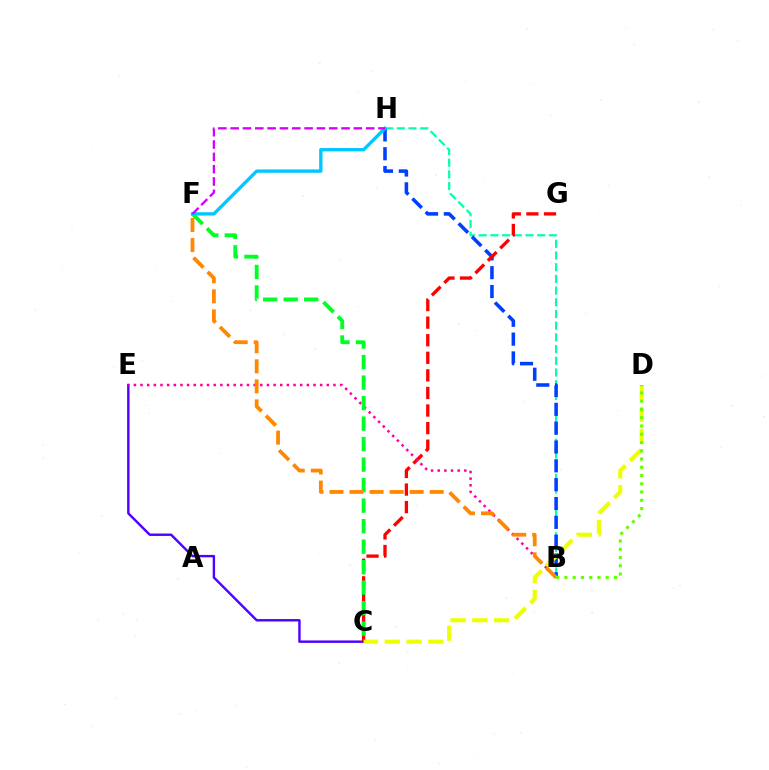{('B', 'H'): [{'color': '#00ffaf', 'line_style': 'dashed', 'thickness': 1.59}, {'color': '#003fff', 'line_style': 'dashed', 'thickness': 2.56}], ('C', 'E'): [{'color': '#4f00ff', 'line_style': 'solid', 'thickness': 1.74}], ('C', 'G'): [{'color': '#ff0000', 'line_style': 'dashed', 'thickness': 2.39}], ('B', 'E'): [{'color': '#ff00a0', 'line_style': 'dotted', 'thickness': 1.81}], ('C', 'F'): [{'color': '#00ff27', 'line_style': 'dashed', 'thickness': 2.79}], ('F', 'H'): [{'color': '#00c7ff', 'line_style': 'solid', 'thickness': 2.4}, {'color': '#d600ff', 'line_style': 'dashed', 'thickness': 1.67}], ('C', 'D'): [{'color': '#eeff00', 'line_style': 'dashed', 'thickness': 2.96}], ('B', 'F'): [{'color': '#ff8800', 'line_style': 'dashed', 'thickness': 2.72}], ('B', 'D'): [{'color': '#66ff00', 'line_style': 'dotted', 'thickness': 2.24}]}